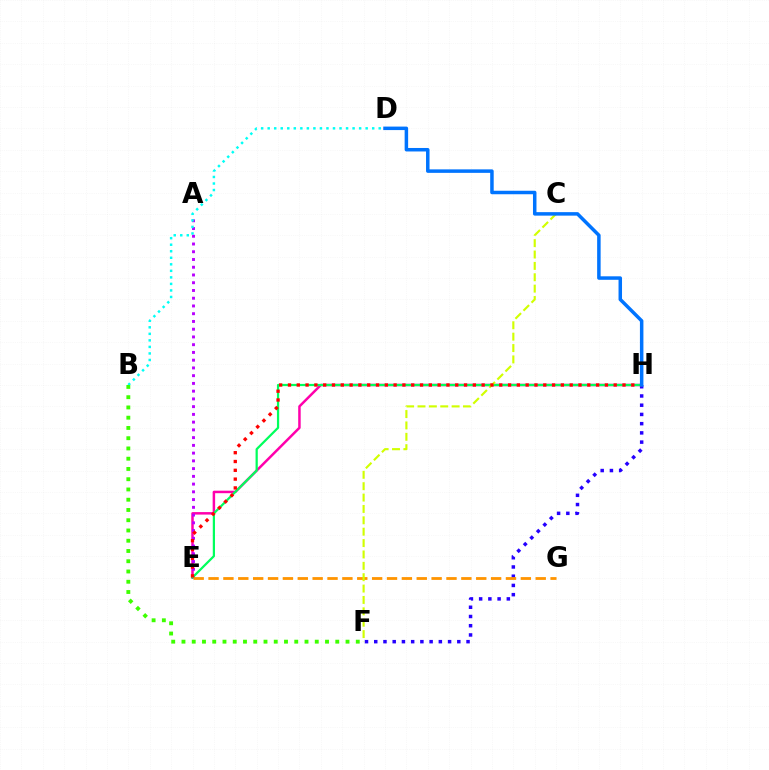{('E', 'H'): [{'color': '#ff00ac', 'line_style': 'solid', 'thickness': 1.79}, {'color': '#00ff5c', 'line_style': 'solid', 'thickness': 1.61}, {'color': '#ff0000', 'line_style': 'dotted', 'thickness': 2.39}], ('A', 'E'): [{'color': '#b900ff', 'line_style': 'dotted', 'thickness': 2.1}], ('F', 'H'): [{'color': '#2500ff', 'line_style': 'dotted', 'thickness': 2.51}], ('E', 'G'): [{'color': '#ff9400', 'line_style': 'dashed', 'thickness': 2.02}], ('C', 'F'): [{'color': '#d1ff00', 'line_style': 'dashed', 'thickness': 1.55}], ('B', 'D'): [{'color': '#00fff6', 'line_style': 'dotted', 'thickness': 1.77}], ('B', 'F'): [{'color': '#3dff00', 'line_style': 'dotted', 'thickness': 2.79}], ('D', 'H'): [{'color': '#0074ff', 'line_style': 'solid', 'thickness': 2.51}]}